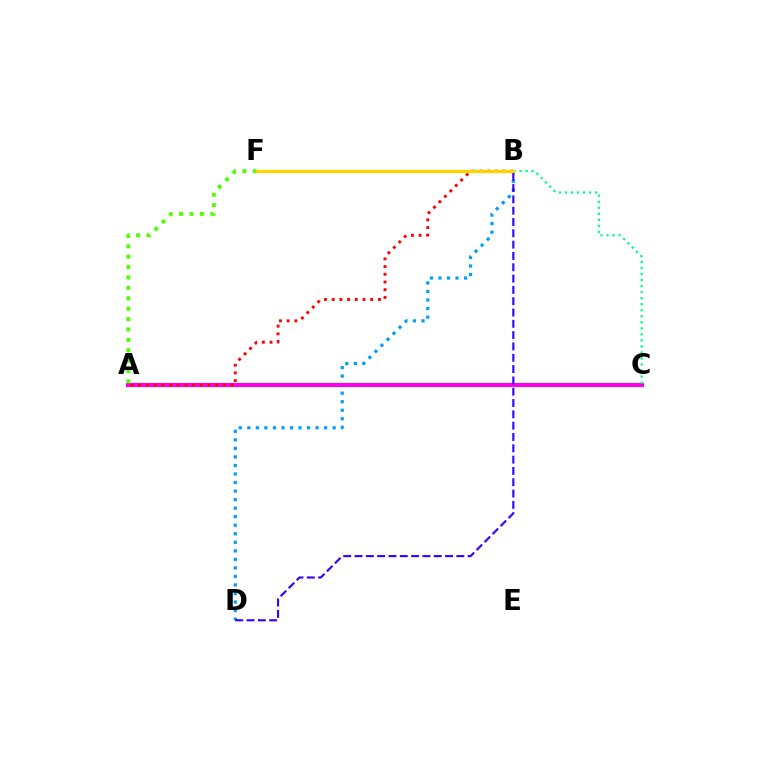{('B', 'D'): [{'color': '#009eff', 'line_style': 'dotted', 'thickness': 2.32}, {'color': '#3700ff', 'line_style': 'dashed', 'thickness': 1.54}], ('A', 'C'): [{'color': '#ff00ed', 'line_style': 'solid', 'thickness': 2.94}], ('A', 'B'): [{'color': '#ff0000', 'line_style': 'dotted', 'thickness': 2.09}], ('B', 'C'): [{'color': '#00ff86', 'line_style': 'dotted', 'thickness': 1.64}], ('A', 'F'): [{'color': '#4fff00', 'line_style': 'dotted', 'thickness': 2.82}], ('B', 'F'): [{'color': '#ffd500', 'line_style': 'solid', 'thickness': 2.39}]}